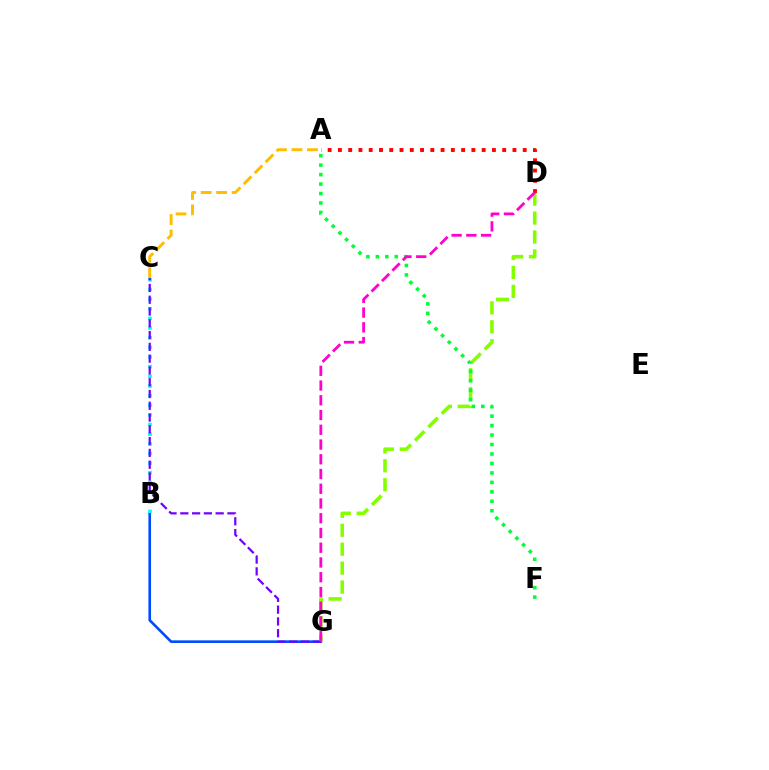{('B', 'G'): [{'color': '#004bff', 'line_style': 'solid', 'thickness': 1.89}], ('B', 'C'): [{'color': '#00fff6', 'line_style': 'dotted', 'thickness': 2.62}], ('D', 'G'): [{'color': '#84ff00', 'line_style': 'dashed', 'thickness': 2.57}, {'color': '#ff00cf', 'line_style': 'dashed', 'thickness': 2.0}], ('A', 'D'): [{'color': '#ff0000', 'line_style': 'dotted', 'thickness': 2.79}], ('A', 'F'): [{'color': '#00ff39', 'line_style': 'dotted', 'thickness': 2.57}], ('A', 'C'): [{'color': '#ffbd00', 'line_style': 'dashed', 'thickness': 2.11}], ('C', 'G'): [{'color': '#7200ff', 'line_style': 'dashed', 'thickness': 1.6}]}